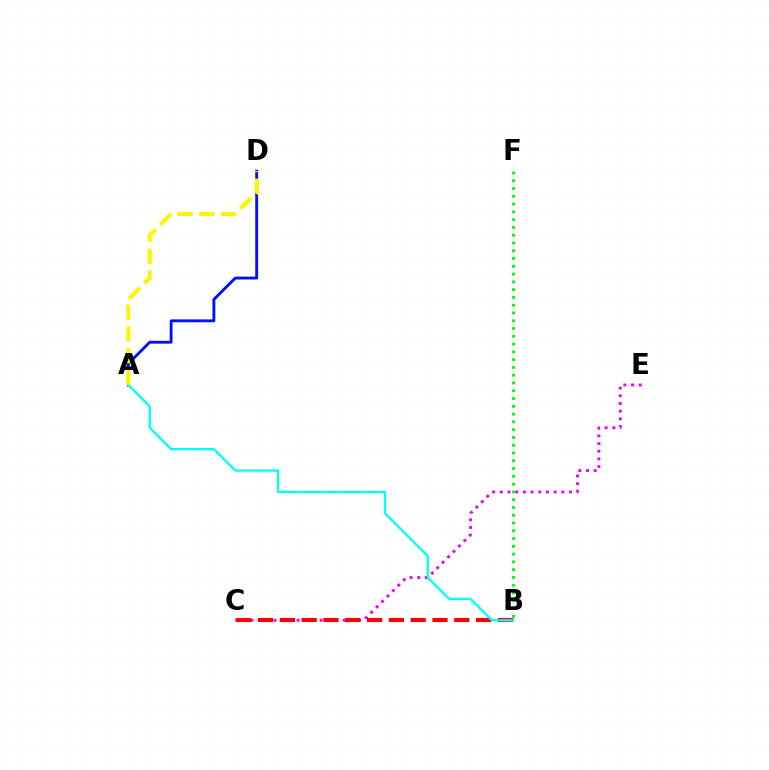{('C', 'E'): [{'color': '#ee00ff', 'line_style': 'dotted', 'thickness': 2.09}], ('B', 'C'): [{'color': '#ff0000', 'line_style': 'dashed', 'thickness': 2.96}], ('A', 'D'): [{'color': '#0010ff', 'line_style': 'solid', 'thickness': 2.06}, {'color': '#fcf500', 'line_style': 'dashed', 'thickness': 2.95}], ('A', 'B'): [{'color': '#00fff6', 'line_style': 'solid', 'thickness': 1.67}], ('B', 'F'): [{'color': '#08ff00', 'line_style': 'dotted', 'thickness': 2.11}]}